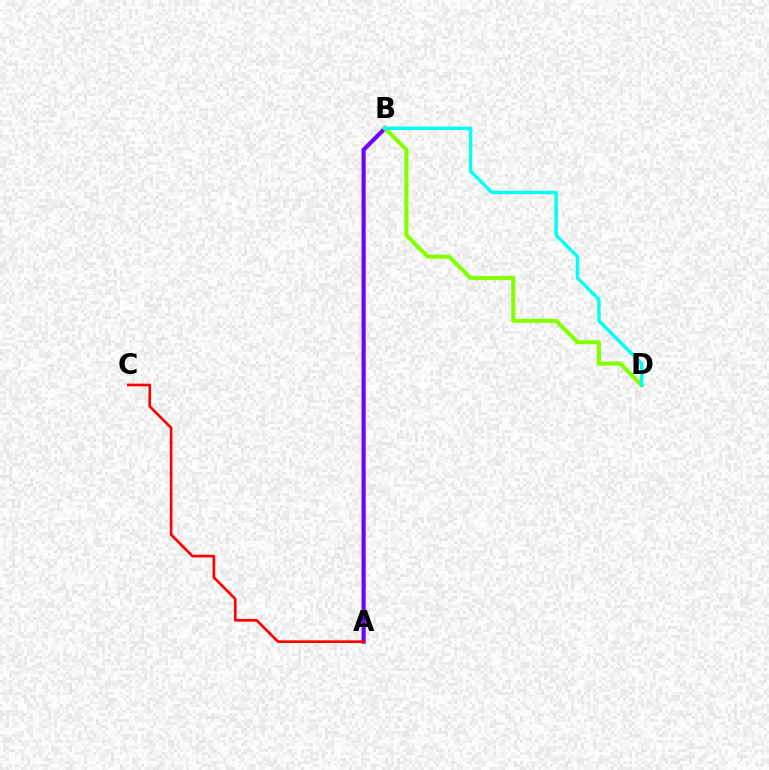{('A', 'B'): [{'color': '#7200ff', 'line_style': 'solid', 'thickness': 2.99}], ('A', 'C'): [{'color': '#ff0000', 'line_style': 'solid', 'thickness': 1.92}], ('B', 'D'): [{'color': '#84ff00', 'line_style': 'solid', 'thickness': 2.96}, {'color': '#00fff6', 'line_style': 'solid', 'thickness': 2.46}]}